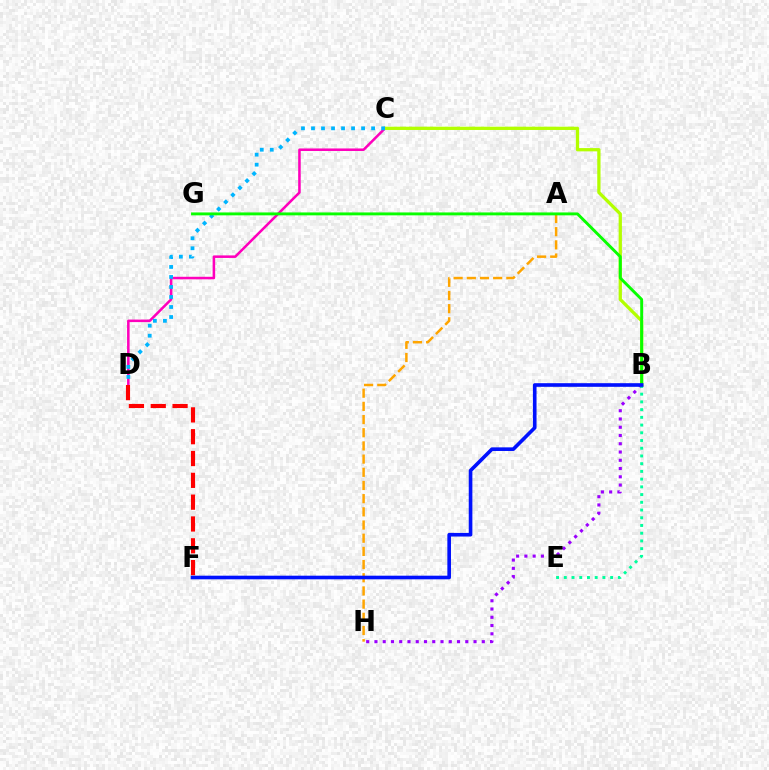{('C', 'D'): [{'color': '#ff00bd', 'line_style': 'solid', 'thickness': 1.83}, {'color': '#00b5ff', 'line_style': 'dotted', 'thickness': 2.72}], ('A', 'H'): [{'color': '#ffa500', 'line_style': 'dashed', 'thickness': 1.79}], ('B', 'H'): [{'color': '#9b00ff', 'line_style': 'dotted', 'thickness': 2.24}], ('B', 'C'): [{'color': '#b3ff00', 'line_style': 'solid', 'thickness': 2.36}], ('B', 'E'): [{'color': '#00ff9d', 'line_style': 'dotted', 'thickness': 2.1}], ('B', 'G'): [{'color': '#08ff00', 'line_style': 'solid', 'thickness': 2.09}], ('D', 'F'): [{'color': '#ff0000', 'line_style': 'dashed', 'thickness': 2.96}], ('B', 'F'): [{'color': '#0010ff', 'line_style': 'solid', 'thickness': 2.61}]}